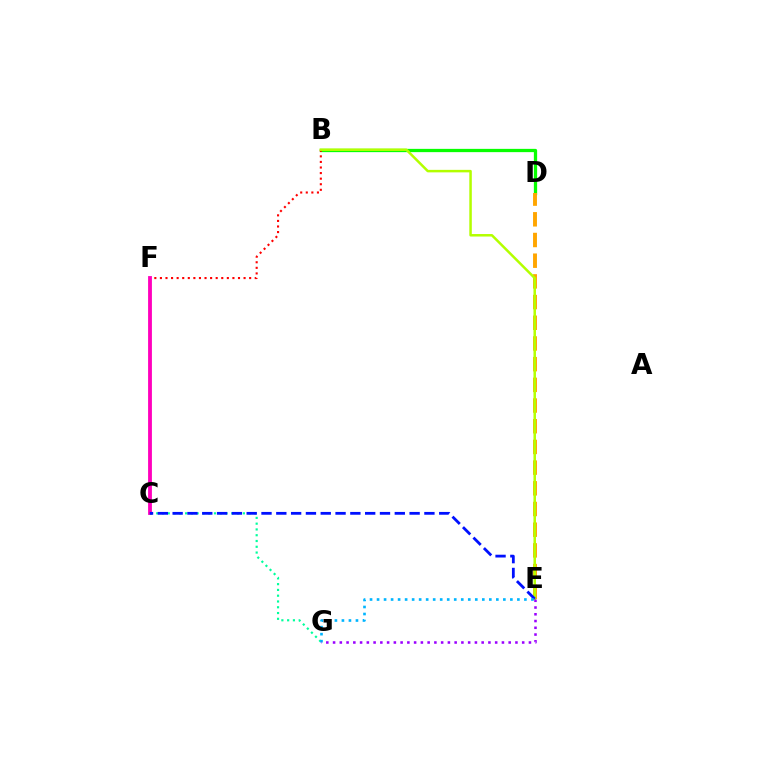{('B', 'D'): [{'color': '#08ff00', 'line_style': 'solid', 'thickness': 2.36}], ('B', 'F'): [{'color': '#ff0000', 'line_style': 'dotted', 'thickness': 1.52}], ('C', 'F'): [{'color': '#ff00bd', 'line_style': 'solid', 'thickness': 2.75}], ('D', 'E'): [{'color': '#ffa500', 'line_style': 'dashed', 'thickness': 2.81}], ('C', 'G'): [{'color': '#00ff9d', 'line_style': 'dotted', 'thickness': 1.57}], ('B', 'E'): [{'color': '#b3ff00', 'line_style': 'solid', 'thickness': 1.8}], ('C', 'E'): [{'color': '#0010ff', 'line_style': 'dashed', 'thickness': 2.01}], ('E', 'G'): [{'color': '#00b5ff', 'line_style': 'dotted', 'thickness': 1.91}, {'color': '#9b00ff', 'line_style': 'dotted', 'thickness': 1.84}]}